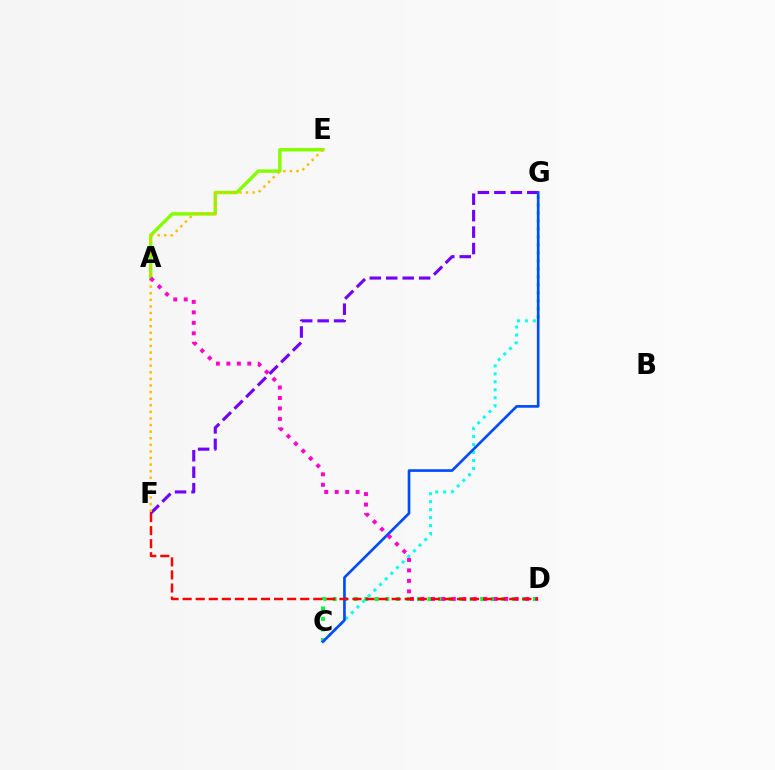{('F', 'G'): [{'color': '#7200ff', 'line_style': 'dashed', 'thickness': 2.24}], ('C', 'D'): [{'color': '#00ff39', 'line_style': 'dotted', 'thickness': 2.86}], ('A', 'E'): [{'color': '#84ff00', 'line_style': 'solid', 'thickness': 2.48}], ('C', 'G'): [{'color': '#00fff6', 'line_style': 'dotted', 'thickness': 2.16}, {'color': '#004bff', 'line_style': 'solid', 'thickness': 1.92}], ('E', 'F'): [{'color': '#ffbd00', 'line_style': 'dotted', 'thickness': 1.79}], ('A', 'D'): [{'color': '#ff00cf', 'line_style': 'dotted', 'thickness': 2.84}], ('D', 'F'): [{'color': '#ff0000', 'line_style': 'dashed', 'thickness': 1.77}]}